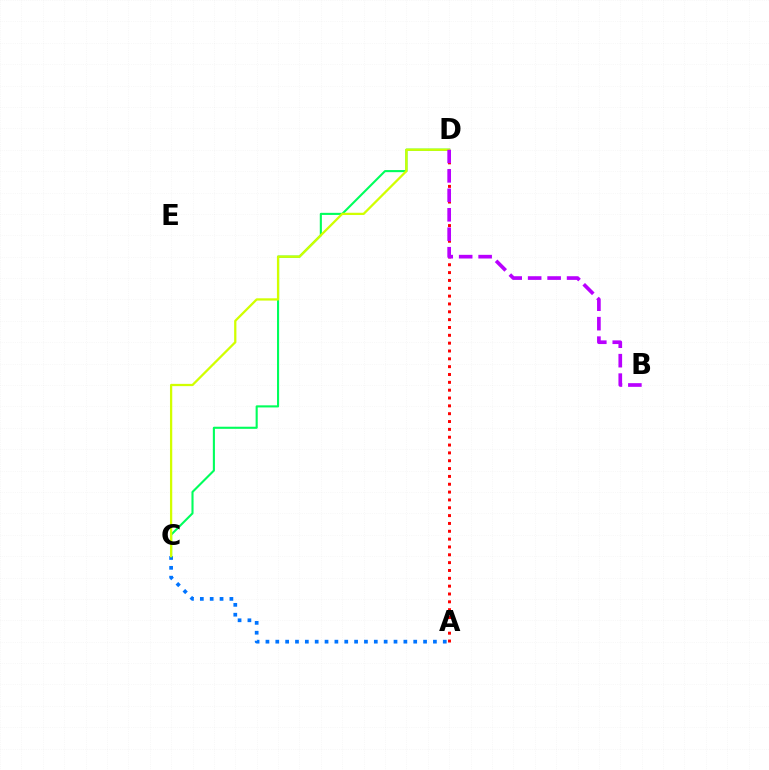{('A', 'C'): [{'color': '#0074ff', 'line_style': 'dotted', 'thickness': 2.68}], ('C', 'D'): [{'color': '#00ff5c', 'line_style': 'solid', 'thickness': 1.52}, {'color': '#d1ff00', 'line_style': 'solid', 'thickness': 1.63}], ('A', 'D'): [{'color': '#ff0000', 'line_style': 'dotted', 'thickness': 2.13}], ('B', 'D'): [{'color': '#b900ff', 'line_style': 'dashed', 'thickness': 2.64}]}